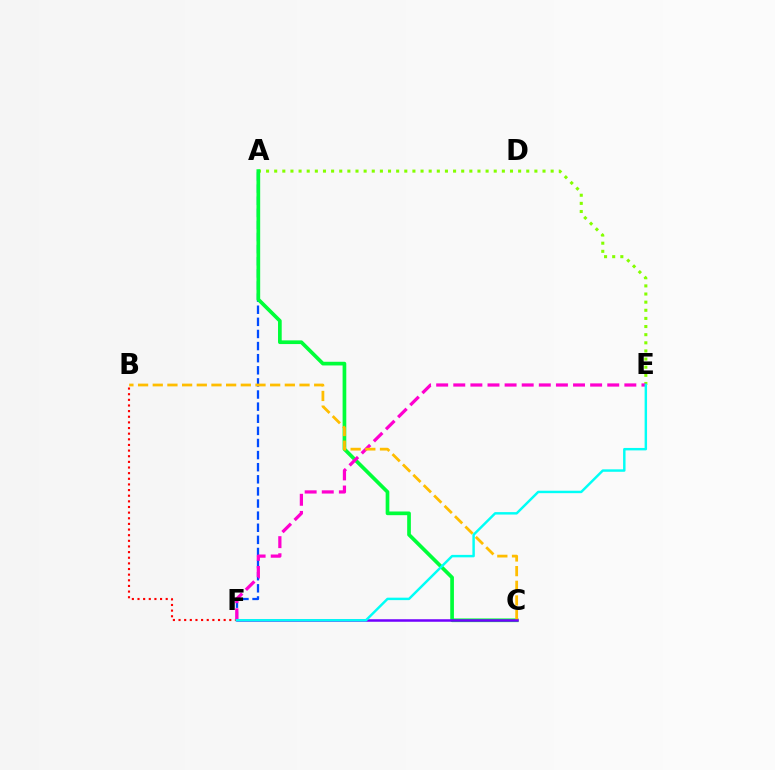{('A', 'F'): [{'color': '#004bff', 'line_style': 'dashed', 'thickness': 1.65}], ('A', 'E'): [{'color': '#84ff00', 'line_style': 'dotted', 'thickness': 2.21}], ('B', 'F'): [{'color': '#ff0000', 'line_style': 'dotted', 'thickness': 1.53}], ('A', 'C'): [{'color': '#00ff39', 'line_style': 'solid', 'thickness': 2.66}], ('E', 'F'): [{'color': '#ff00cf', 'line_style': 'dashed', 'thickness': 2.32}, {'color': '#00fff6', 'line_style': 'solid', 'thickness': 1.76}], ('B', 'C'): [{'color': '#ffbd00', 'line_style': 'dashed', 'thickness': 1.99}], ('C', 'F'): [{'color': '#7200ff', 'line_style': 'solid', 'thickness': 1.82}]}